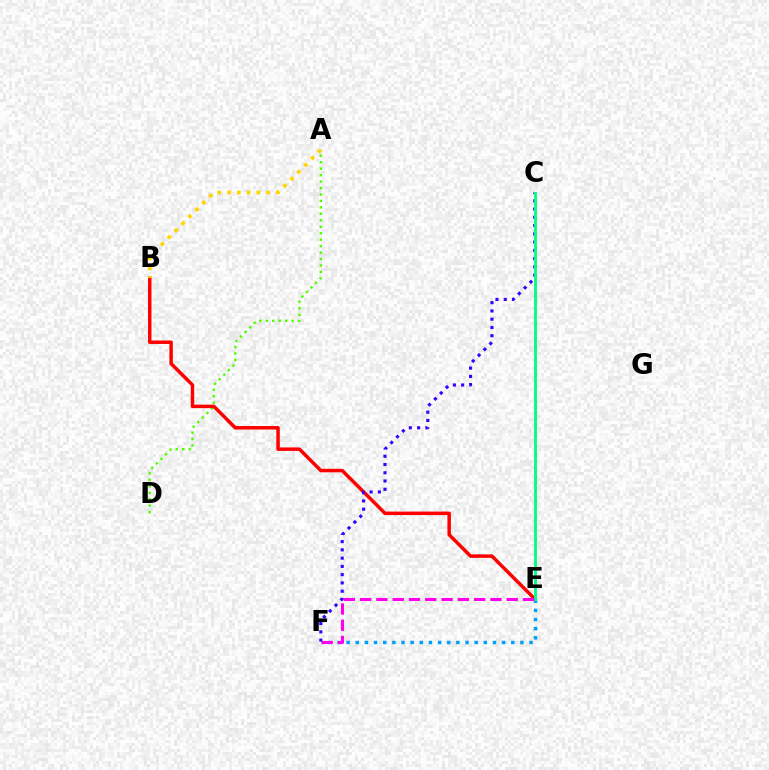{('A', 'D'): [{'color': '#4fff00', 'line_style': 'dotted', 'thickness': 1.75}], ('E', 'F'): [{'color': '#009eff', 'line_style': 'dotted', 'thickness': 2.48}, {'color': '#ff00ed', 'line_style': 'dashed', 'thickness': 2.21}], ('B', 'E'): [{'color': '#ff0000', 'line_style': 'solid', 'thickness': 2.51}], ('C', 'F'): [{'color': '#3700ff', 'line_style': 'dotted', 'thickness': 2.24}], ('C', 'E'): [{'color': '#00ff86', 'line_style': 'solid', 'thickness': 2.08}], ('A', 'B'): [{'color': '#ffd500', 'line_style': 'dotted', 'thickness': 2.66}]}